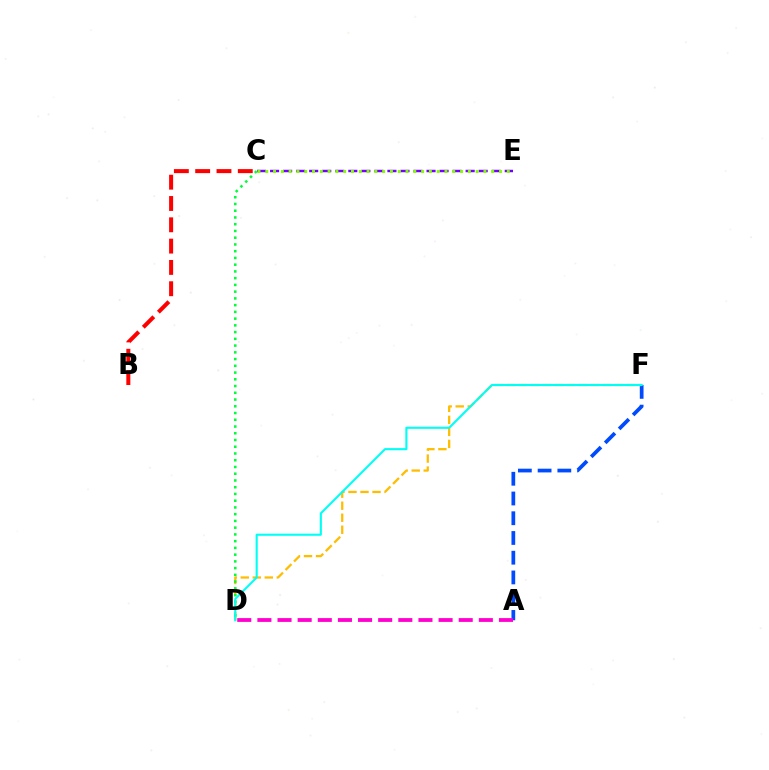{('C', 'E'): [{'color': '#7200ff', 'line_style': 'dashed', 'thickness': 1.77}, {'color': '#84ff00', 'line_style': 'dotted', 'thickness': 2.12}], ('A', 'F'): [{'color': '#004bff', 'line_style': 'dashed', 'thickness': 2.68}], ('D', 'F'): [{'color': '#ffbd00', 'line_style': 'dashed', 'thickness': 1.63}, {'color': '#00fff6', 'line_style': 'solid', 'thickness': 1.52}], ('C', 'D'): [{'color': '#00ff39', 'line_style': 'dotted', 'thickness': 1.83}], ('B', 'C'): [{'color': '#ff0000', 'line_style': 'dashed', 'thickness': 2.89}], ('A', 'D'): [{'color': '#ff00cf', 'line_style': 'dashed', 'thickness': 2.73}]}